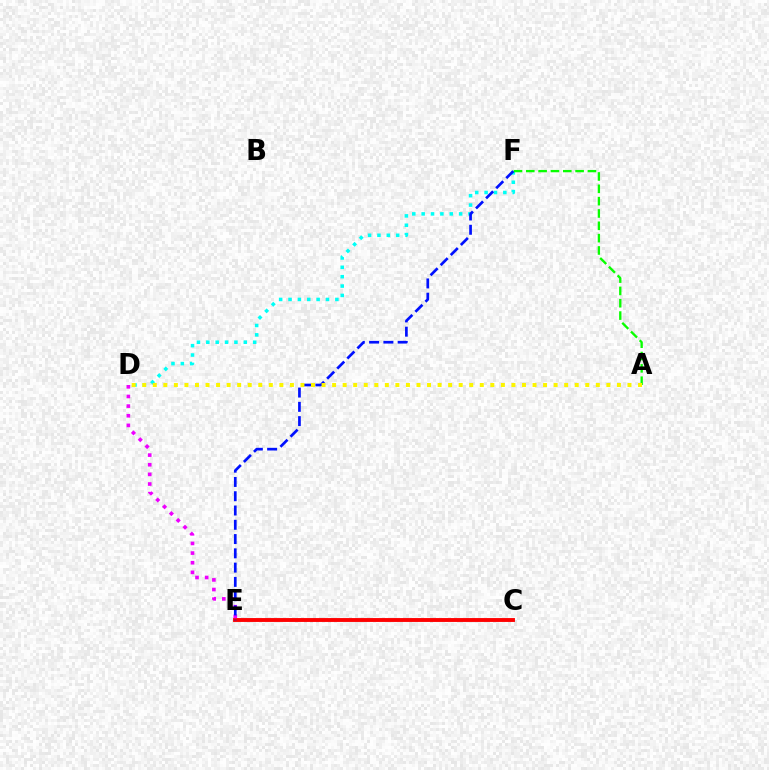{('D', 'F'): [{'color': '#00fff6', 'line_style': 'dotted', 'thickness': 2.55}], ('C', 'E'): [{'color': '#ff0000', 'line_style': 'solid', 'thickness': 2.79}], ('A', 'F'): [{'color': '#08ff00', 'line_style': 'dashed', 'thickness': 1.67}], ('D', 'E'): [{'color': '#ee00ff', 'line_style': 'dotted', 'thickness': 2.62}], ('E', 'F'): [{'color': '#0010ff', 'line_style': 'dashed', 'thickness': 1.94}], ('A', 'D'): [{'color': '#fcf500', 'line_style': 'dotted', 'thickness': 2.87}]}